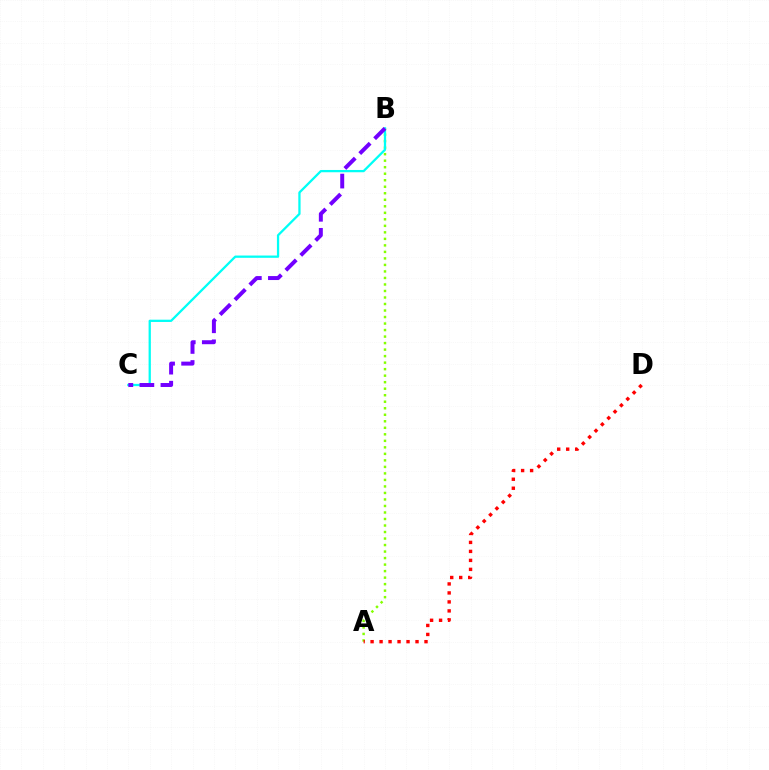{('A', 'B'): [{'color': '#84ff00', 'line_style': 'dotted', 'thickness': 1.77}], ('A', 'D'): [{'color': '#ff0000', 'line_style': 'dotted', 'thickness': 2.44}], ('B', 'C'): [{'color': '#00fff6', 'line_style': 'solid', 'thickness': 1.64}, {'color': '#7200ff', 'line_style': 'dashed', 'thickness': 2.86}]}